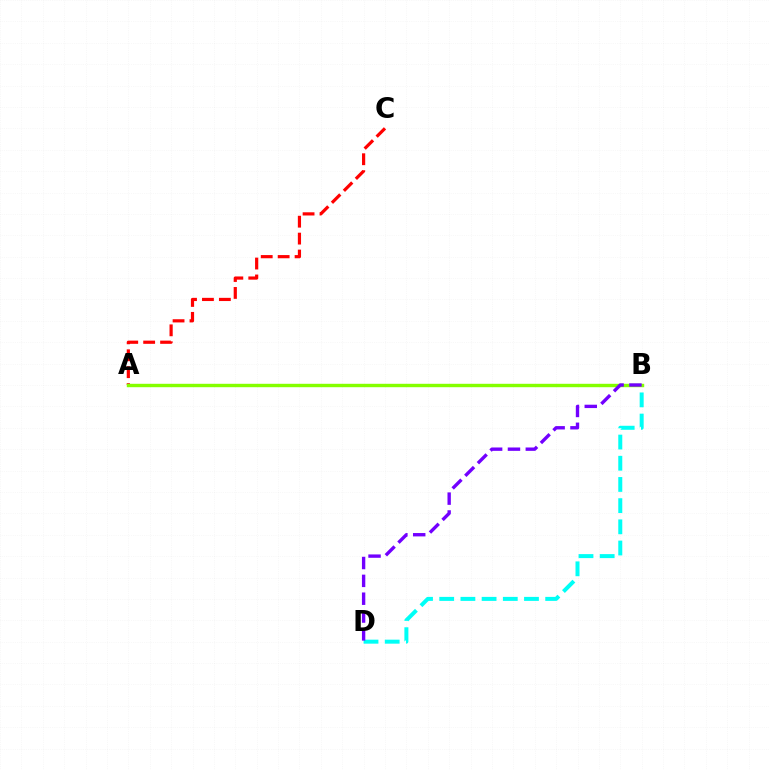{('A', 'C'): [{'color': '#ff0000', 'line_style': 'dashed', 'thickness': 2.3}], ('B', 'D'): [{'color': '#00fff6', 'line_style': 'dashed', 'thickness': 2.88}, {'color': '#7200ff', 'line_style': 'dashed', 'thickness': 2.42}], ('A', 'B'): [{'color': '#84ff00', 'line_style': 'solid', 'thickness': 2.45}]}